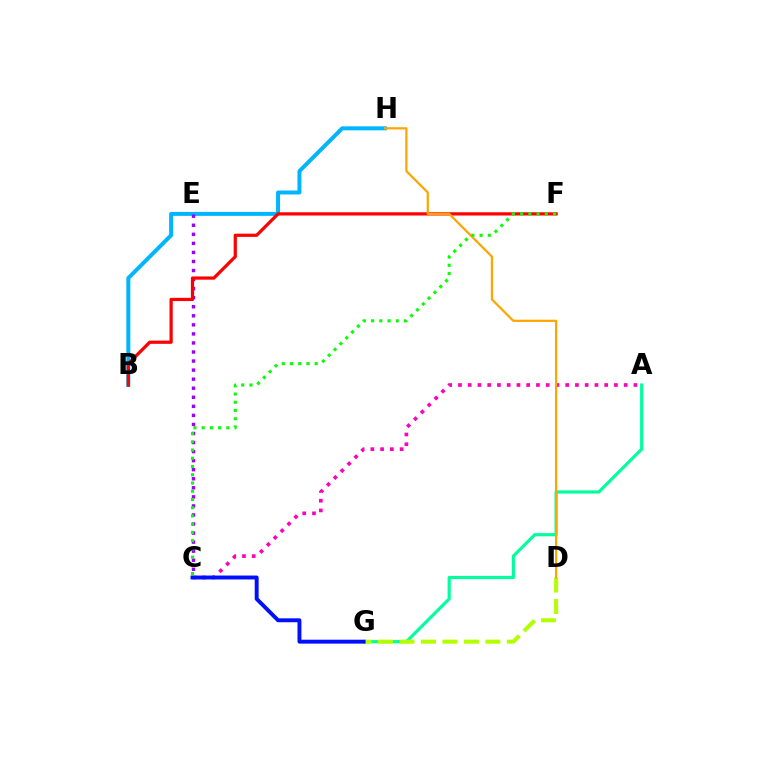{('B', 'H'): [{'color': '#00b5ff', 'line_style': 'solid', 'thickness': 2.86}], ('C', 'E'): [{'color': '#9b00ff', 'line_style': 'dotted', 'thickness': 2.46}], ('A', 'C'): [{'color': '#ff00bd', 'line_style': 'dotted', 'thickness': 2.65}], ('A', 'G'): [{'color': '#00ff9d', 'line_style': 'solid', 'thickness': 2.28}], ('D', 'G'): [{'color': '#b3ff00', 'line_style': 'dashed', 'thickness': 2.92}], ('B', 'F'): [{'color': '#ff0000', 'line_style': 'solid', 'thickness': 2.32}], ('D', 'H'): [{'color': '#ffa500', 'line_style': 'solid', 'thickness': 1.61}], ('C', 'G'): [{'color': '#0010ff', 'line_style': 'solid', 'thickness': 2.82}], ('C', 'F'): [{'color': '#08ff00', 'line_style': 'dotted', 'thickness': 2.24}]}